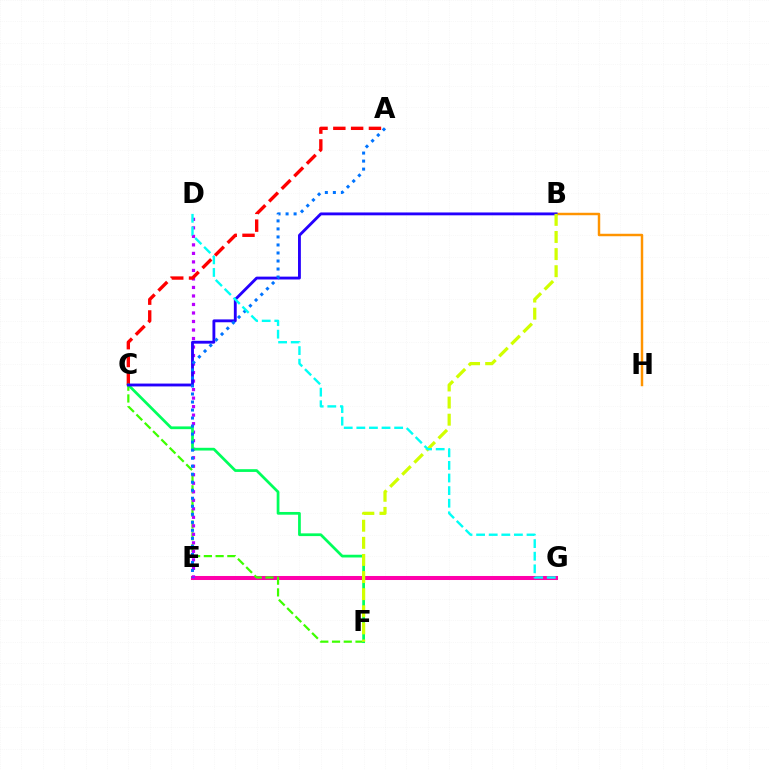{('E', 'G'): [{'color': '#ff00ac', 'line_style': 'solid', 'thickness': 2.9}], ('B', 'H'): [{'color': '#ff9400', 'line_style': 'solid', 'thickness': 1.77}], ('C', 'F'): [{'color': '#3dff00', 'line_style': 'dashed', 'thickness': 1.6}, {'color': '#00ff5c', 'line_style': 'solid', 'thickness': 1.97}], ('D', 'E'): [{'color': '#b900ff', 'line_style': 'dotted', 'thickness': 2.31}], ('A', 'C'): [{'color': '#ff0000', 'line_style': 'dashed', 'thickness': 2.42}], ('B', 'C'): [{'color': '#2500ff', 'line_style': 'solid', 'thickness': 2.06}], ('A', 'E'): [{'color': '#0074ff', 'line_style': 'dotted', 'thickness': 2.18}], ('B', 'F'): [{'color': '#d1ff00', 'line_style': 'dashed', 'thickness': 2.32}], ('D', 'G'): [{'color': '#00fff6', 'line_style': 'dashed', 'thickness': 1.71}]}